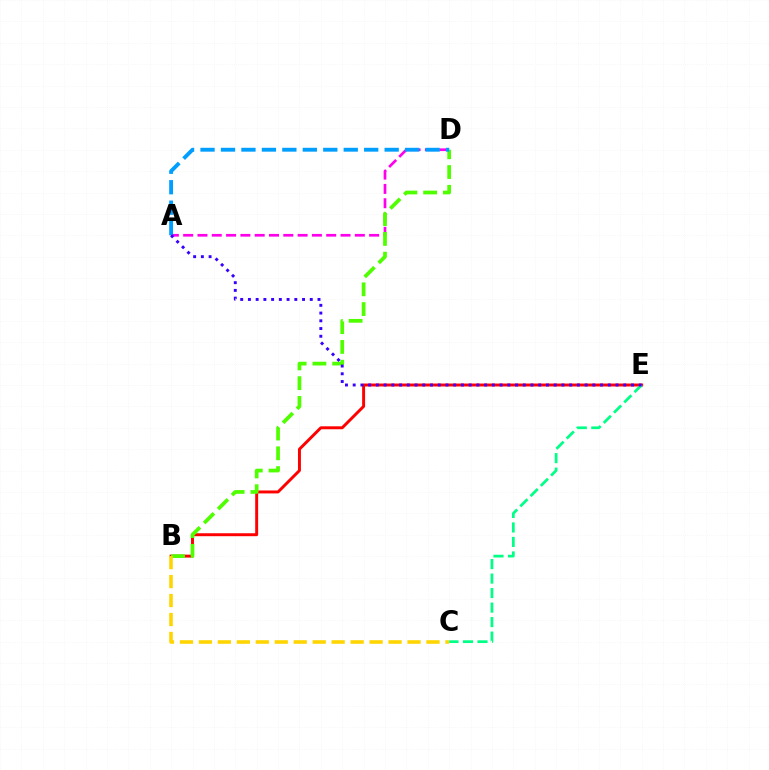{('A', 'D'): [{'color': '#ff00ed', 'line_style': 'dashed', 'thickness': 1.94}, {'color': '#009eff', 'line_style': 'dashed', 'thickness': 2.78}], ('B', 'E'): [{'color': '#ff0000', 'line_style': 'solid', 'thickness': 2.12}], ('B', 'D'): [{'color': '#4fff00', 'line_style': 'dashed', 'thickness': 2.68}], ('C', 'E'): [{'color': '#00ff86', 'line_style': 'dashed', 'thickness': 1.97}], ('A', 'E'): [{'color': '#3700ff', 'line_style': 'dotted', 'thickness': 2.1}], ('B', 'C'): [{'color': '#ffd500', 'line_style': 'dashed', 'thickness': 2.58}]}